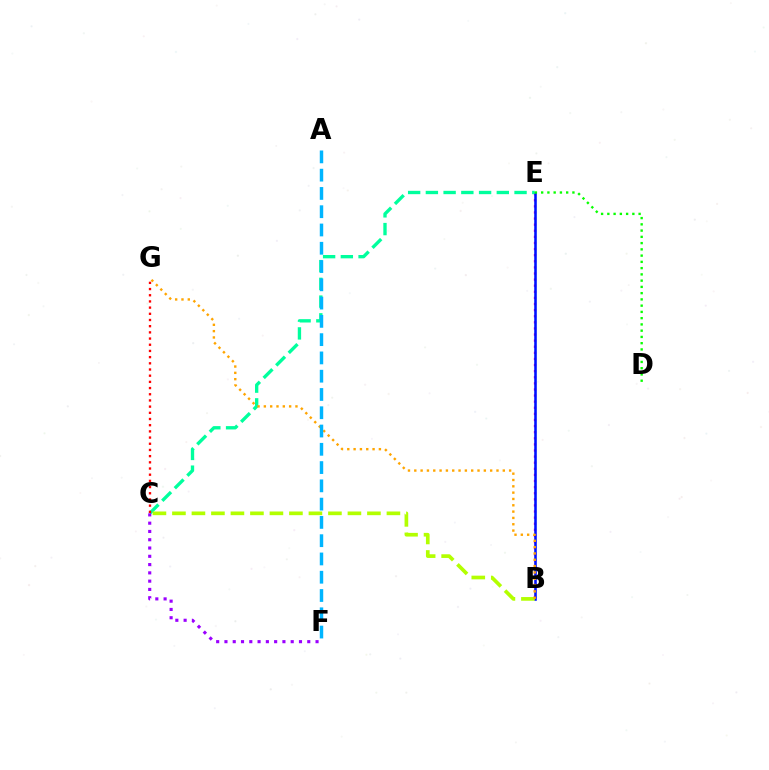{('B', 'E'): [{'color': '#ff00bd', 'line_style': 'dotted', 'thickness': 1.66}, {'color': '#0010ff', 'line_style': 'solid', 'thickness': 1.85}], ('C', 'E'): [{'color': '#00ff9d', 'line_style': 'dashed', 'thickness': 2.41}], ('B', 'C'): [{'color': '#b3ff00', 'line_style': 'dashed', 'thickness': 2.65}], ('B', 'G'): [{'color': '#ffa500', 'line_style': 'dotted', 'thickness': 1.72}], ('C', 'G'): [{'color': '#ff0000', 'line_style': 'dotted', 'thickness': 1.68}], ('C', 'F'): [{'color': '#9b00ff', 'line_style': 'dotted', 'thickness': 2.25}], ('A', 'F'): [{'color': '#00b5ff', 'line_style': 'dashed', 'thickness': 2.48}], ('D', 'E'): [{'color': '#08ff00', 'line_style': 'dotted', 'thickness': 1.7}]}